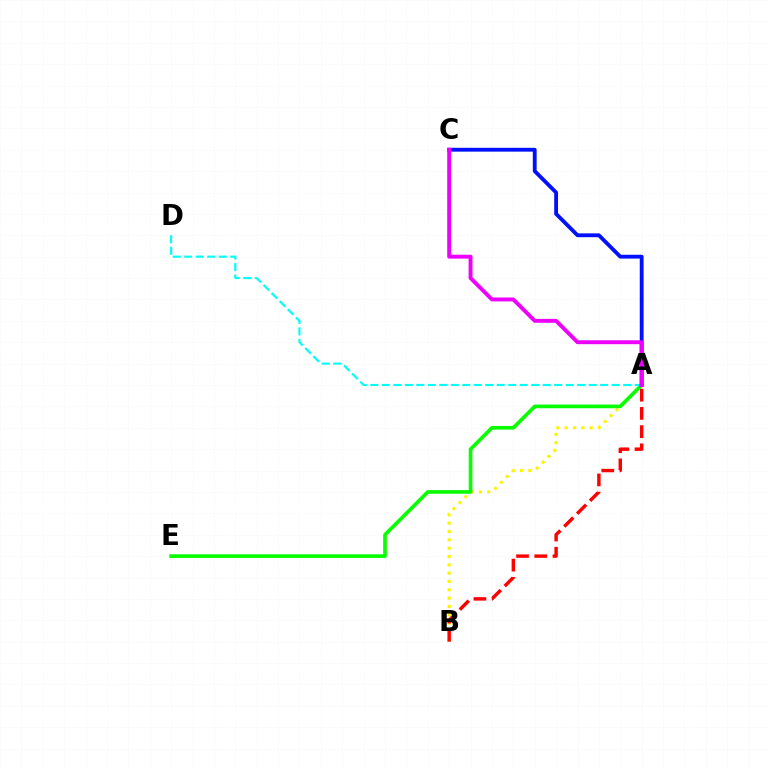{('A', 'B'): [{'color': '#fcf500', 'line_style': 'dotted', 'thickness': 2.26}, {'color': '#ff0000', 'line_style': 'dashed', 'thickness': 2.47}], ('A', 'E'): [{'color': '#08ff00', 'line_style': 'solid', 'thickness': 2.63}], ('A', 'D'): [{'color': '#00fff6', 'line_style': 'dashed', 'thickness': 1.56}], ('A', 'C'): [{'color': '#0010ff', 'line_style': 'solid', 'thickness': 2.75}, {'color': '#ee00ff', 'line_style': 'solid', 'thickness': 2.82}]}